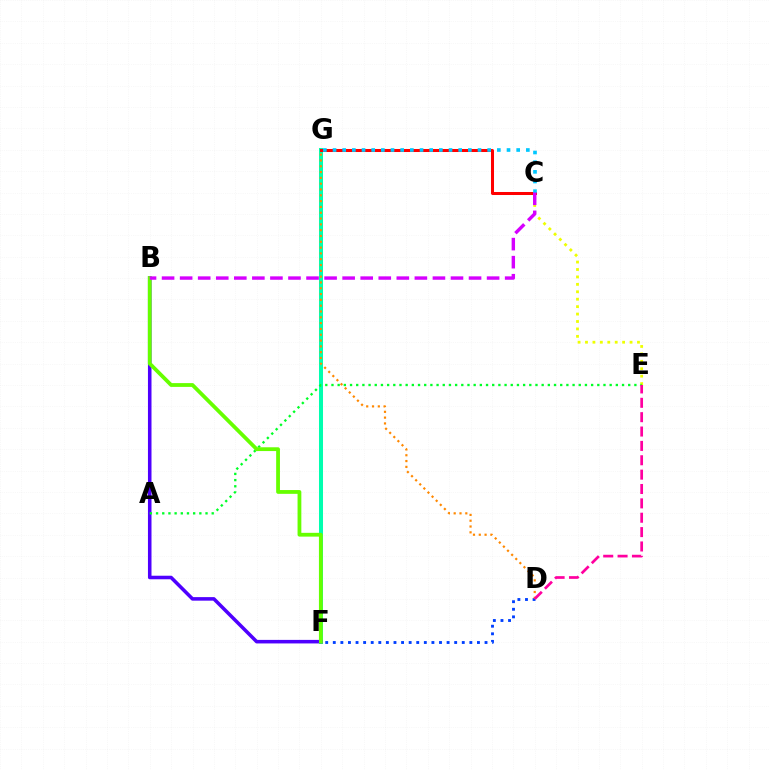{('F', 'G'): [{'color': '#00ffaf', 'line_style': 'solid', 'thickness': 2.89}], ('C', 'E'): [{'color': '#eeff00', 'line_style': 'dotted', 'thickness': 2.02}], ('D', 'F'): [{'color': '#003fff', 'line_style': 'dotted', 'thickness': 2.06}], ('B', 'F'): [{'color': '#4f00ff', 'line_style': 'solid', 'thickness': 2.55}, {'color': '#66ff00', 'line_style': 'solid', 'thickness': 2.73}], ('A', 'E'): [{'color': '#00ff27', 'line_style': 'dotted', 'thickness': 1.68}], ('D', 'G'): [{'color': '#ff8800', 'line_style': 'dotted', 'thickness': 1.58}], ('C', 'G'): [{'color': '#ff0000', 'line_style': 'solid', 'thickness': 2.17}, {'color': '#00c7ff', 'line_style': 'dotted', 'thickness': 2.63}], ('B', 'C'): [{'color': '#d600ff', 'line_style': 'dashed', 'thickness': 2.45}], ('D', 'E'): [{'color': '#ff00a0', 'line_style': 'dashed', 'thickness': 1.95}]}